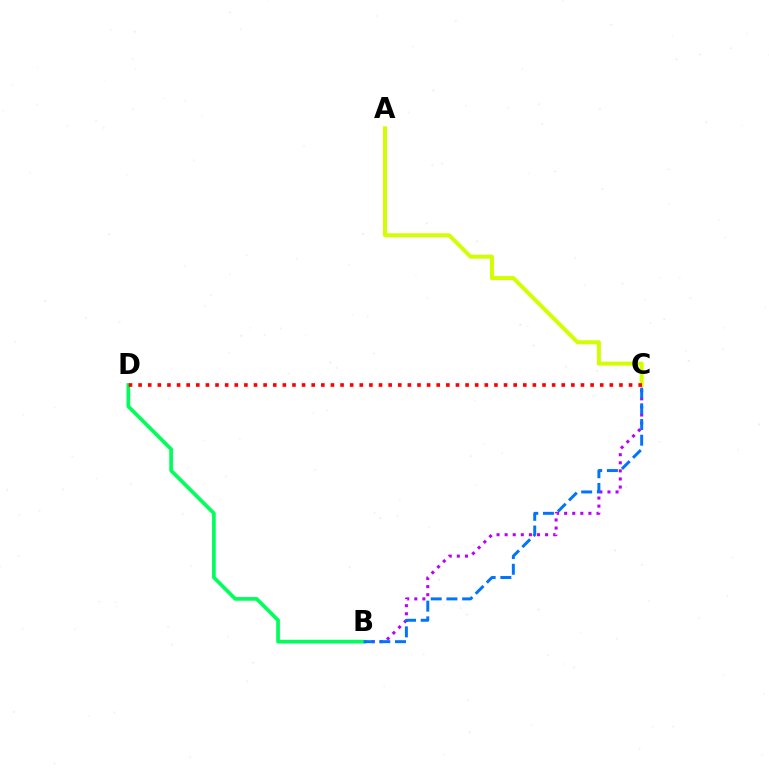{('B', 'C'): [{'color': '#b900ff', 'line_style': 'dotted', 'thickness': 2.2}, {'color': '#0074ff', 'line_style': 'dashed', 'thickness': 2.13}], ('B', 'D'): [{'color': '#00ff5c', 'line_style': 'solid', 'thickness': 2.67}], ('A', 'C'): [{'color': '#d1ff00', 'line_style': 'solid', 'thickness': 2.88}], ('C', 'D'): [{'color': '#ff0000', 'line_style': 'dotted', 'thickness': 2.61}]}